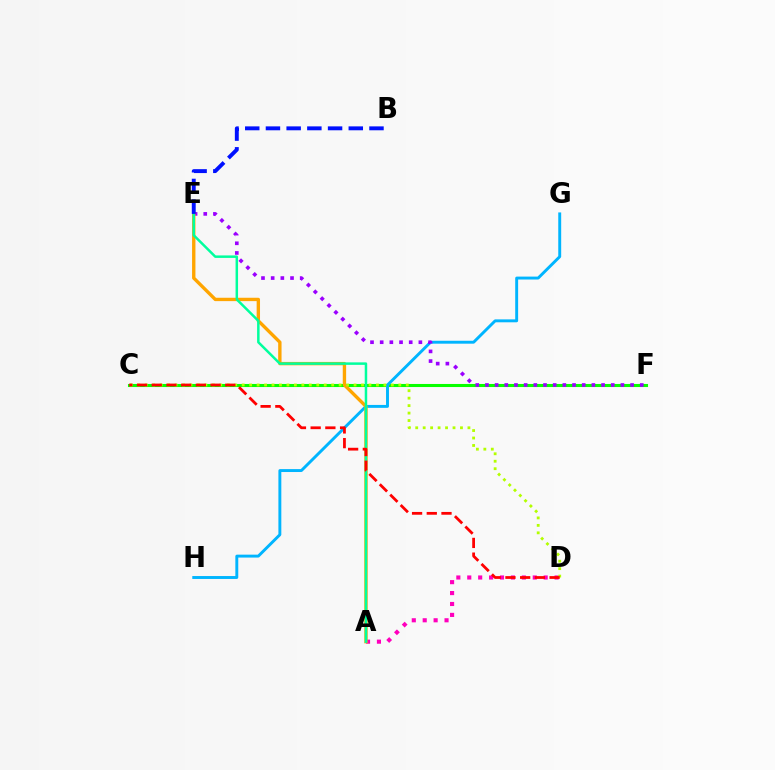{('C', 'F'): [{'color': '#08ff00', 'line_style': 'solid', 'thickness': 2.21}], ('G', 'H'): [{'color': '#00b5ff', 'line_style': 'solid', 'thickness': 2.1}], ('A', 'D'): [{'color': '#ff00bd', 'line_style': 'dotted', 'thickness': 2.97}], ('E', 'F'): [{'color': '#9b00ff', 'line_style': 'dotted', 'thickness': 2.63}], ('A', 'E'): [{'color': '#ffa500', 'line_style': 'solid', 'thickness': 2.42}, {'color': '#00ff9d', 'line_style': 'solid', 'thickness': 1.79}], ('C', 'D'): [{'color': '#b3ff00', 'line_style': 'dotted', 'thickness': 2.03}, {'color': '#ff0000', 'line_style': 'dashed', 'thickness': 2.0}], ('B', 'E'): [{'color': '#0010ff', 'line_style': 'dashed', 'thickness': 2.81}]}